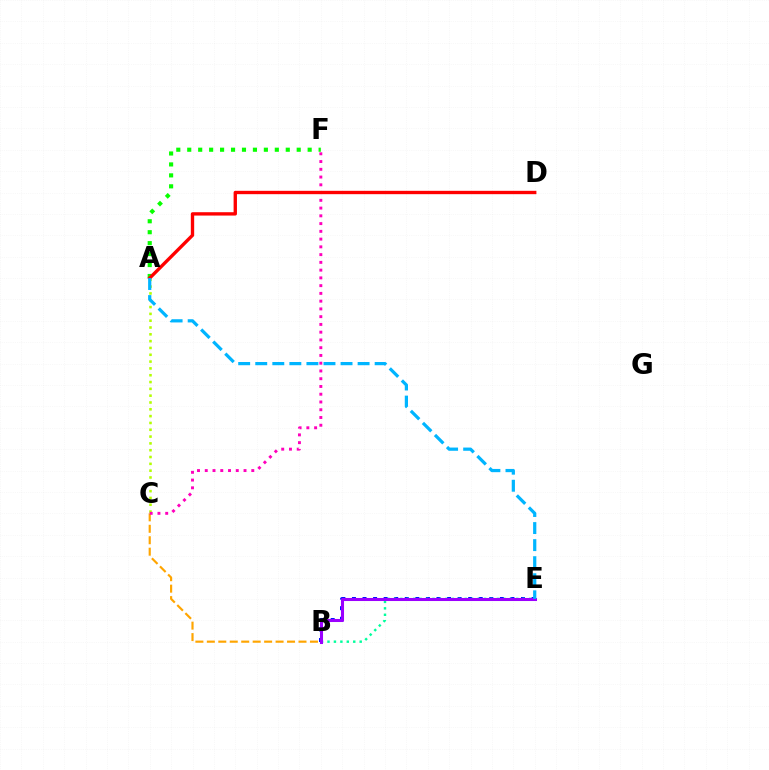{('B', 'E'): [{'color': '#0010ff', 'line_style': 'dotted', 'thickness': 2.87}, {'color': '#00ff9d', 'line_style': 'dotted', 'thickness': 1.75}, {'color': '#9b00ff', 'line_style': 'solid', 'thickness': 2.19}], ('A', 'F'): [{'color': '#08ff00', 'line_style': 'dotted', 'thickness': 2.97}], ('B', 'C'): [{'color': '#ffa500', 'line_style': 'dashed', 'thickness': 1.56}], ('A', 'C'): [{'color': '#b3ff00', 'line_style': 'dotted', 'thickness': 1.85}], ('C', 'F'): [{'color': '#ff00bd', 'line_style': 'dotted', 'thickness': 2.11}], ('A', 'D'): [{'color': '#ff0000', 'line_style': 'solid', 'thickness': 2.41}], ('A', 'E'): [{'color': '#00b5ff', 'line_style': 'dashed', 'thickness': 2.32}]}